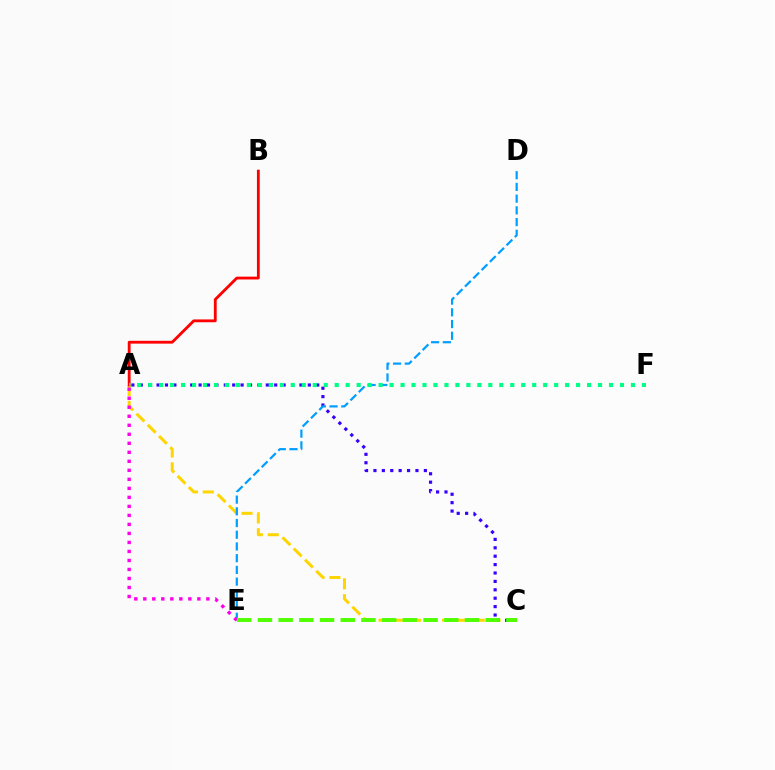{('A', 'C'): [{'color': '#ffd500', 'line_style': 'dashed', 'thickness': 2.16}, {'color': '#3700ff', 'line_style': 'dotted', 'thickness': 2.28}], ('D', 'E'): [{'color': '#009eff', 'line_style': 'dashed', 'thickness': 1.59}], ('A', 'E'): [{'color': '#ff00ed', 'line_style': 'dotted', 'thickness': 2.45}], ('C', 'E'): [{'color': '#4fff00', 'line_style': 'dashed', 'thickness': 2.81}], ('A', 'B'): [{'color': '#ff0000', 'line_style': 'solid', 'thickness': 2.03}], ('A', 'F'): [{'color': '#00ff86', 'line_style': 'dotted', 'thickness': 2.98}]}